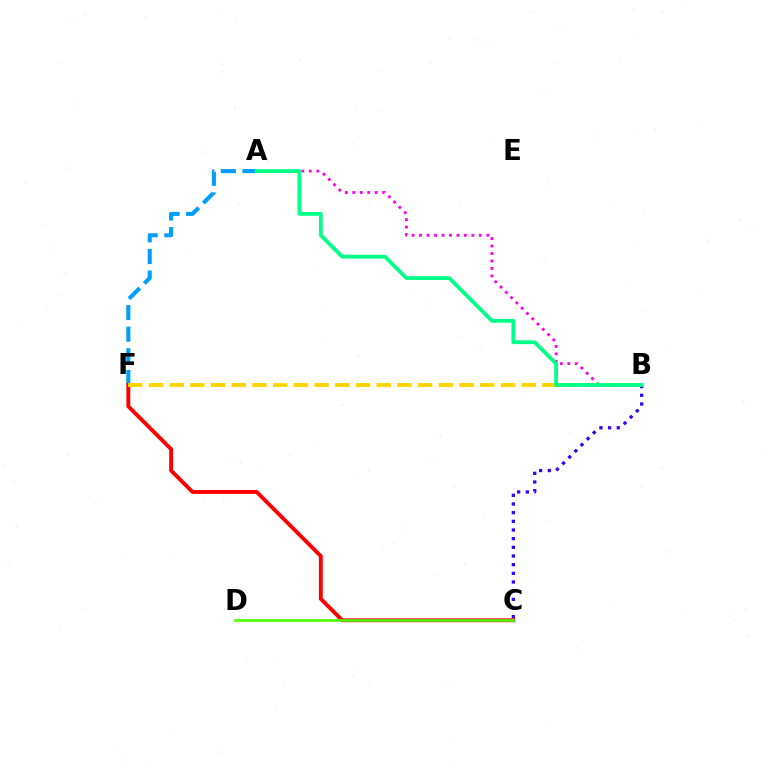{('A', 'F'): [{'color': '#009eff', 'line_style': 'dashed', 'thickness': 2.94}], ('C', 'F'): [{'color': '#ff0000', 'line_style': 'solid', 'thickness': 2.81}], ('A', 'B'): [{'color': '#ff00ed', 'line_style': 'dotted', 'thickness': 2.03}, {'color': '#00ff86', 'line_style': 'solid', 'thickness': 2.73}], ('C', 'D'): [{'color': '#4fff00', 'line_style': 'solid', 'thickness': 1.91}], ('B', 'C'): [{'color': '#3700ff', 'line_style': 'dotted', 'thickness': 2.36}], ('B', 'F'): [{'color': '#ffd500', 'line_style': 'dashed', 'thickness': 2.81}]}